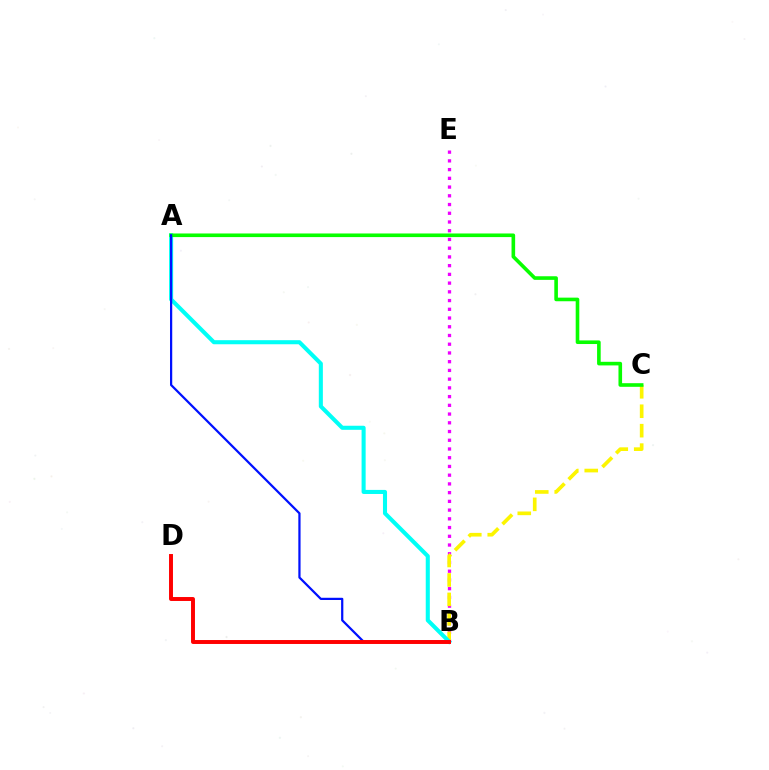{('B', 'E'): [{'color': '#ee00ff', 'line_style': 'dotted', 'thickness': 2.37}], ('B', 'C'): [{'color': '#fcf500', 'line_style': 'dashed', 'thickness': 2.64}], ('A', 'B'): [{'color': '#00fff6', 'line_style': 'solid', 'thickness': 2.93}, {'color': '#0010ff', 'line_style': 'solid', 'thickness': 1.61}], ('A', 'C'): [{'color': '#08ff00', 'line_style': 'solid', 'thickness': 2.6}], ('B', 'D'): [{'color': '#ff0000', 'line_style': 'solid', 'thickness': 2.83}]}